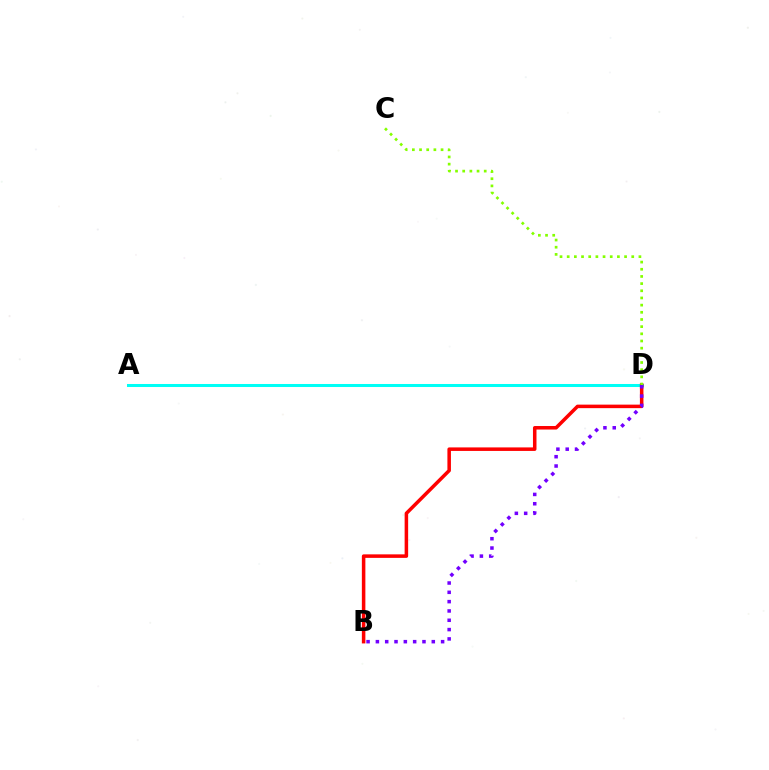{('A', 'D'): [{'color': '#00fff6', 'line_style': 'solid', 'thickness': 2.17}], ('B', 'D'): [{'color': '#ff0000', 'line_style': 'solid', 'thickness': 2.54}, {'color': '#7200ff', 'line_style': 'dotted', 'thickness': 2.53}], ('C', 'D'): [{'color': '#84ff00', 'line_style': 'dotted', 'thickness': 1.95}]}